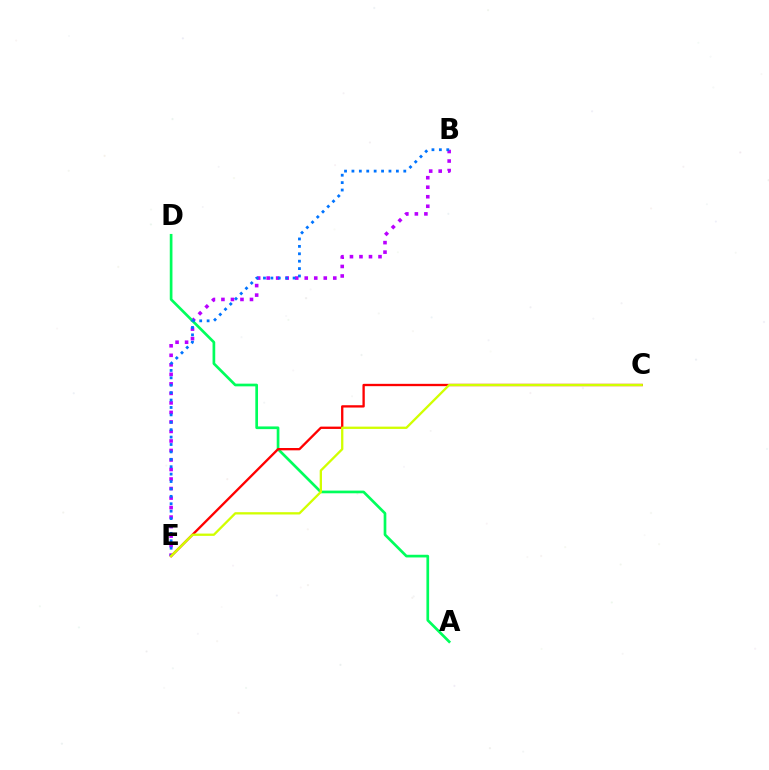{('B', 'E'): [{'color': '#b900ff', 'line_style': 'dotted', 'thickness': 2.59}, {'color': '#0074ff', 'line_style': 'dotted', 'thickness': 2.01}], ('A', 'D'): [{'color': '#00ff5c', 'line_style': 'solid', 'thickness': 1.93}], ('C', 'E'): [{'color': '#ff0000', 'line_style': 'solid', 'thickness': 1.68}, {'color': '#d1ff00', 'line_style': 'solid', 'thickness': 1.66}]}